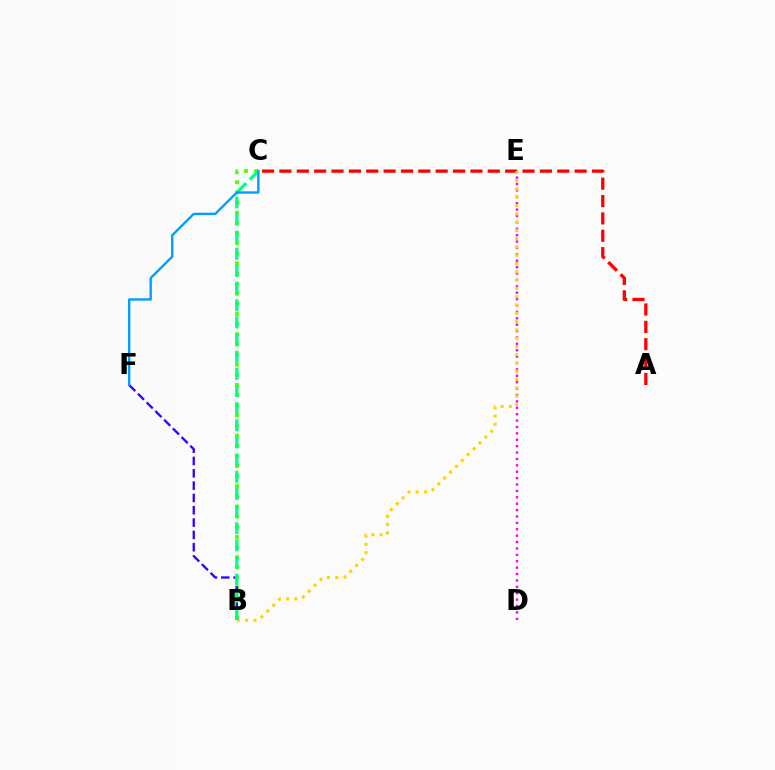{('A', 'C'): [{'color': '#ff0000', 'line_style': 'dashed', 'thickness': 2.36}], ('B', 'C'): [{'color': '#4fff00', 'line_style': 'dotted', 'thickness': 2.75}, {'color': '#00ff86', 'line_style': 'dashed', 'thickness': 2.33}], ('D', 'E'): [{'color': '#ff00ed', 'line_style': 'dotted', 'thickness': 1.74}], ('B', 'E'): [{'color': '#ffd500', 'line_style': 'dotted', 'thickness': 2.25}], ('B', 'F'): [{'color': '#3700ff', 'line_style': 'dashed', 'thickness': 1.67}], ('C', 'F'): [{'color': '#009eff', 'line_style': 'solid', 'thickness': 1.71}]}